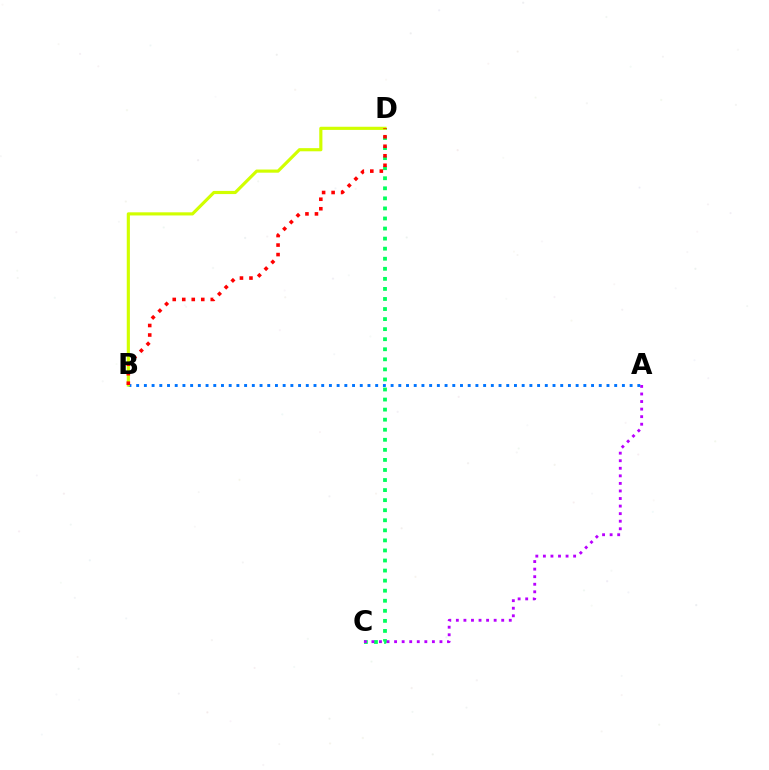{('C', 'D'): [{'color': '#00ff5c', 'line_style': 'dotted', 'thickness': 2.73}], ('A', 'B'): [{'color': '#0074ff', 'line_style': 'dotted', 'thickness': 2.09}], ('B', 'D'): [{'color': '#d1ff00', 'line_style': 'solid', 'thickness': 2.27}, {'color': '#ff0000', 'line_style': 'dotted', 'thickness': 2.58}], ('A', 'C'): [{'color': '#b900ff', 'line_style': 'dotted', 'thickness': 2.05}]}